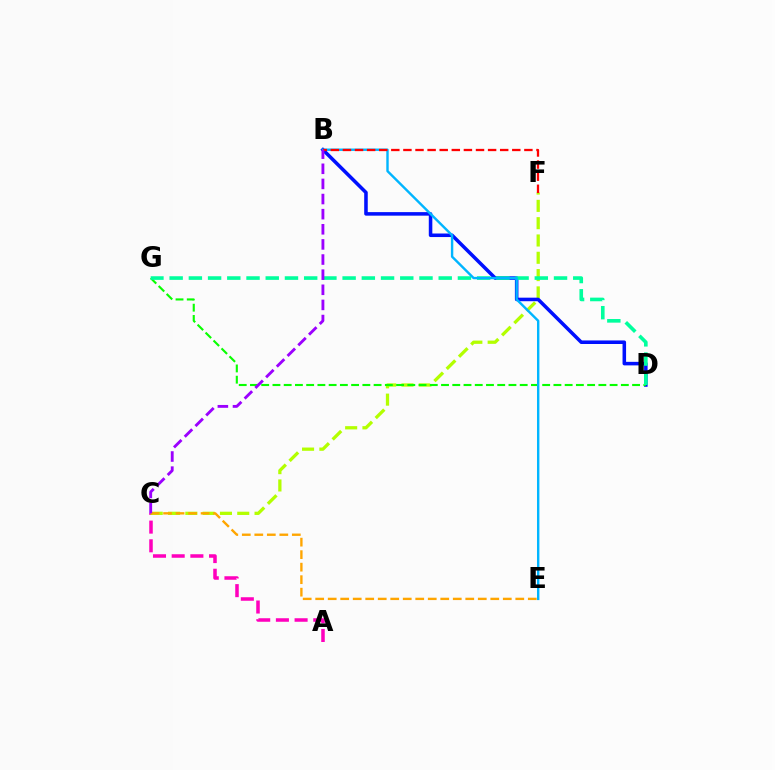{('A', 'C'): [{'color': '#ff00bd', 'line_style': 'dashed', 'thickness': 2.54}], ('C', 'F'): [{'color': '#b3ff00', 'line_style': 'dashed', 'thickness': 2.35}], ('B', 'D'): [{'color': '#0010ff', 'line_style': 'solid', 'thickness': 2.55}], ('D', 'G'): [{'color': '#08ff00', 'line_style': 'dashed', 'thickness': 1.53}, {'color': '#00ff9d', 'line_style': 'dashed', 'thickness': 2.61}], ('C', 'E'): [{'color': '#ffa500', 'line_style': 'dashed', 'thickness': 1.7}], ('B', 'E'): [{'color': '#00b5ff', 'line_style': 'solid', 'thickness': 1.73}], ('B', 'F'): [{'color': '#ff0000', 'line_style': 'dashed', 'thickness': 1.64}], ('B', 'C'): [{'color': '#9b00ff', 'line_style': 'dashed', 'thickness': 2.05}]}